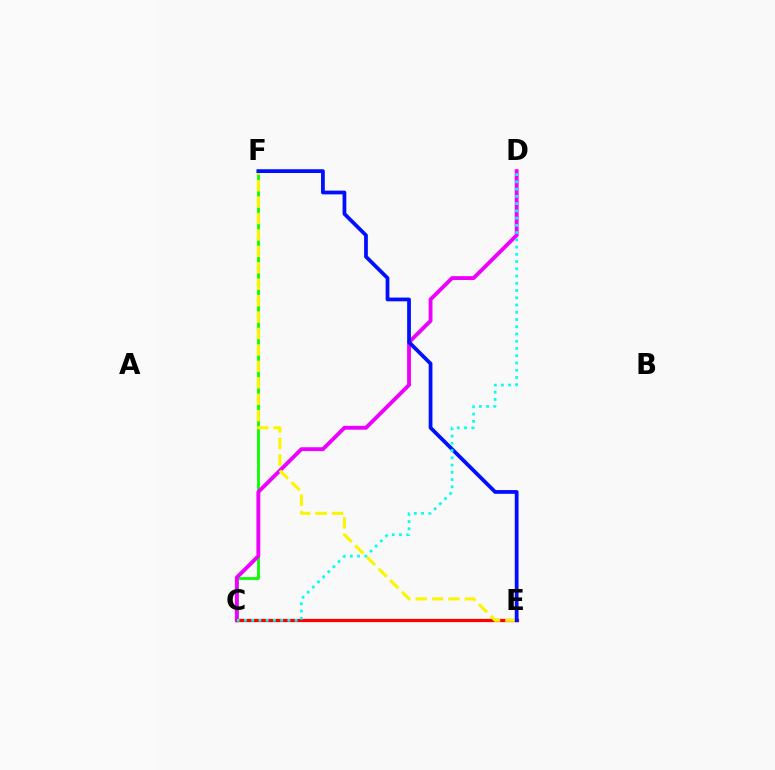{('C', 'F'): [{'color': '#08ff00', 'line_style': 'solid', 'thickness': 2.02}], ('C', 'D'): [{'color': '#ee00ff', 'line_style': 'solid', 'thickness': 2.77}, {'color': '#00fff6', 'line_style': 'dotted', 'thickness': 1.97}], ('C', 'E'): [{'color': '#ff0000', 'line_style': 'solid', 'thickness': 2.32}], ('E', 'F'): [{'color': '#fcf500', 'line_style': 'dashed', 'thickness': 2.23}, {'color': '#0010ff', 'line_style': 'solid', 'thickness': 2.71}]}